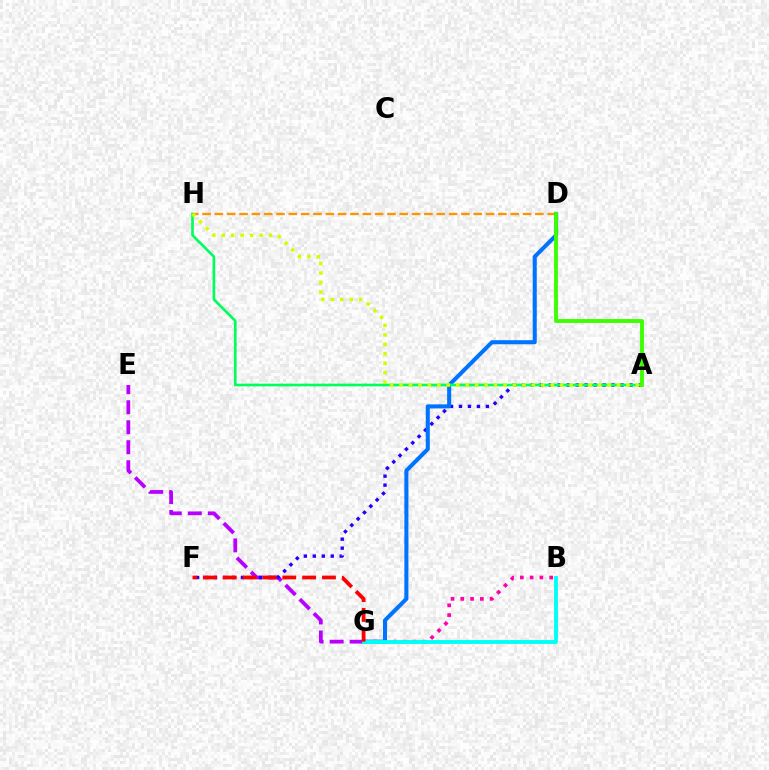{('D', 'H'): [{'color': '#ff9400', 'line_style': 'dashed', 'thickness': 1.67}], ('E', 'G'): [{'color': '#b900ff', 'line_style': 'dashed', 'thickness': 2.72}], ('A', 'F'): [{'color': '#2500ff', 'line_style': 'dotted', 'thickness': 2.44}], ('D', 'G'): [{'color': '#0074ff', 'line_style': 'solid', 'thickness': 2.92}], ('A', 'H'): [{'color': '#00ff5c', 'line_style': 'solid', 'thickness': 1.92}, {'color': '#d1ff00', 'line_style': 'dotted', 'thickness': 2.57}], ('B', 'G'): [{'color': '#ff00ac', 'line_style': 'dotted', 'thickness': 2.66}, {'color': '#00fff6', 'line_style': 'solid', 'thickness': 2.79}], ('A', 'D'): [{'color': '#3dff00', 'line_style': 'solid', 'thickness': 2.78}], ('F', 'G'): [{'color': '#ff0000', 'line_style': 'dashed', 'thickness': 2.7}]}